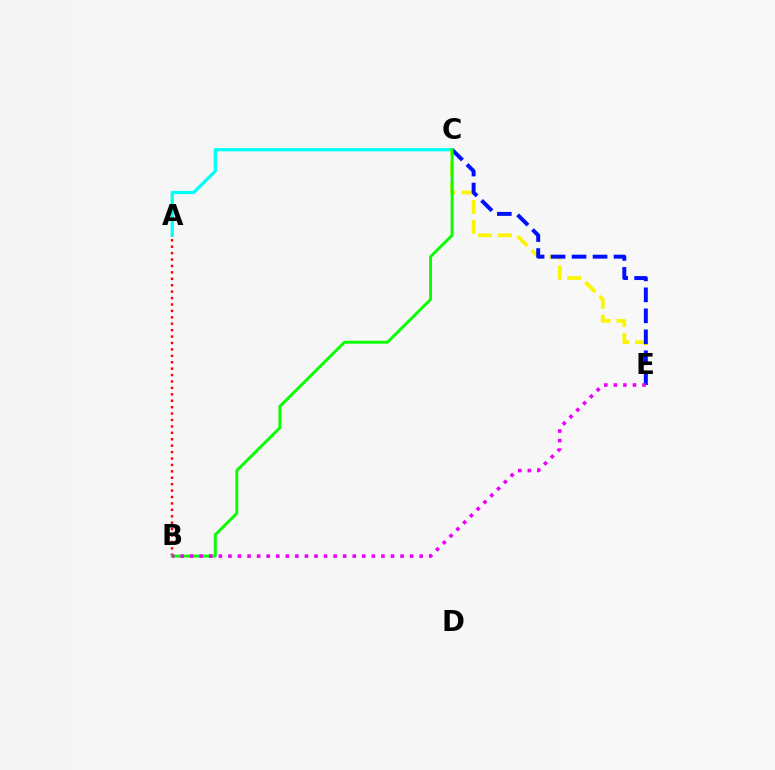{('A', 'C'): [{'color': '#00fff6', 'line_style': 'solid', 'thickness': 2.33}], ('C', 'E'): [{'color': '#fcf500', 'line_style': 'dashed', 'thickness': 2.7}, {'color': '#0010ff', 'line_style': 'dashed', 'thickness': 2.85}], ('A', 'B'): [{'color': '#ff0000', 'line_style': 'dotted', 'thickness': 1.74}], ('B', 'C'): [{'color': '#08ff00', 'line_style': 'solid', 'thickness': 2.09}], ('B', 'E'): [{'color': '#ee00ff', 'line_style': 'dotted', 'thickness': 2.6}]}